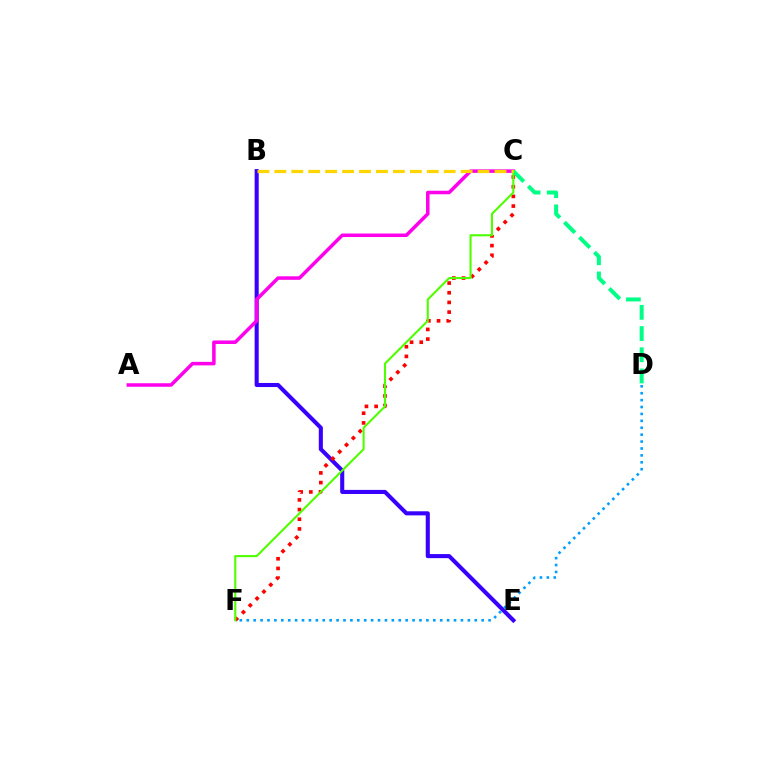{('B', 'E'): [{'color': '#3700ff', 'line_style': 'solid', 'thickness': 2.94}], ('A', 'C'): [{'color': '#ff00ed', 'line_style': 'solid', 'thickness': 2.53}], ('C', 'D'): [{'color': '#00ff86', 'line_style': 'dashed', 'thickness': 2.88}], ('C', 'F'): [{'color': '#ff0000', 'line_style': 'dotted', 'thickness': 2.63}, {'color': '#4fff00', 'line_style': 'solid', 'thickness': 1.51}], ('B', 'C'): [{'color': '#ffd500', 'line_style': 'dashed', 'thickness': 2.3}], ('D', 'F'): [{'color': '#009eff', 'line_style': 'dotted', 'thickness': 1.88}]}